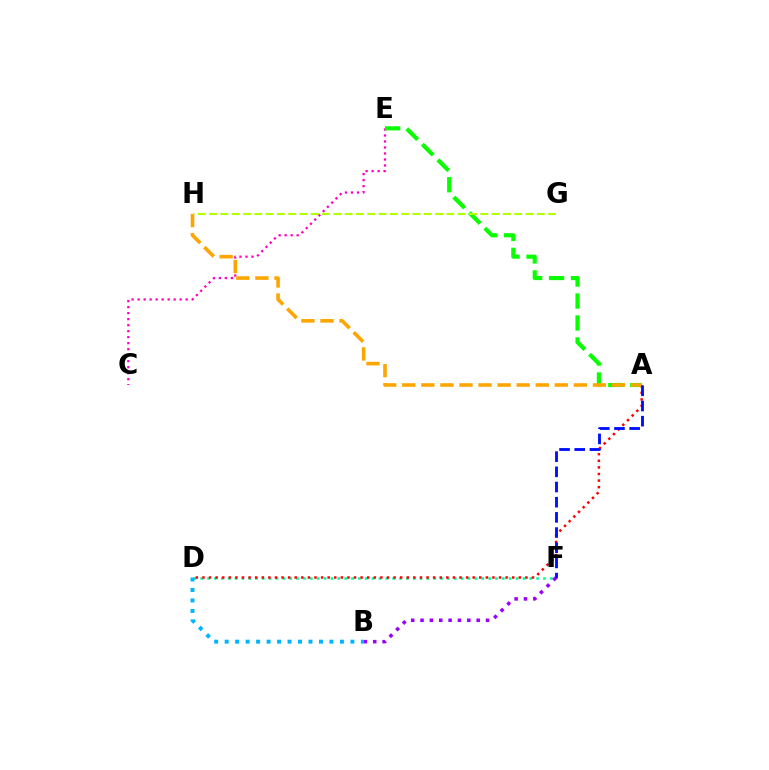{('D', 'F'): [{'color': '#00ff9d', 'line_style': 'dotted', 'thickness': 1.86}], ('C', 'E'): [{'color': '#ff00bd', 'line_style': 'dotted', 'thickness': 1.63}], ('A', 'E'): [{'color': '#08ff00', 'line_style': 'dashed', 'thickness': 2.98}], ('A', 'D'): [{'color': '#ff0000', 'line_style': 'dotted', 'thickness': 1.79}], ('B', 'D'): [{'color': '#00b5ff', 'line_style': 'dotted', 'thickness': 2.85}], ('B', 'F'): [{'color': '#9b00ff', 'line_style': 'dotted', 'thickness': 2.54}], ('A', 'H'): [{'color': '#ffa500', 'line_style': 'dashed', 'thickness': 2.59}], ('G', 'H'): [{'color': '#b3ff00', 'line_style': 'dashed', 'thickness': 1.53}], ('A', 'F'): [{'color': '#0010ff', 'line_style': 'dashed', 'thickness': 2.06}]}